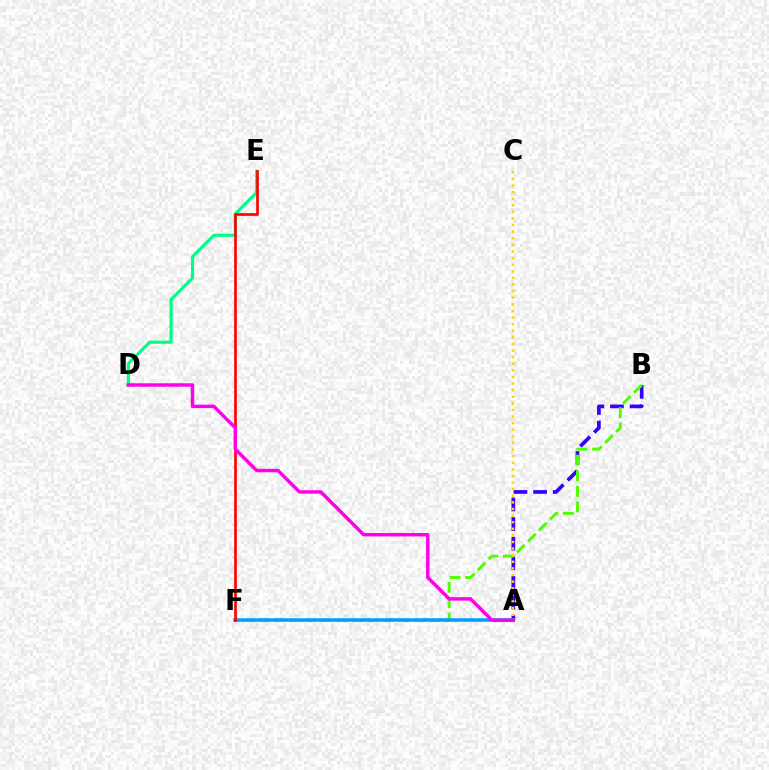{('A', 'B'): [{'color': '#3700ff', 'line_style': 'dashed', 'thickness': 2.67}], ('B', 'F'): [{'color': '#4fff00', 'line_style': 'dashed', 'thickness': 2.11}], ('A', 'C'): [{'color': '#ffd500', 'line_style': 'dotted', 'thickness': 1.79}], ('A', 'F'): [{'color': '#009eff', 'line_style': 'solid', 'thickness': 2.52}], ('D', 'E'): [{'color': '#00ff86', 'line_style': 'solid', 'thickness': 2.26}], ('E', 'F'): [{'color': '#ff0000', 'line_style': 'solid', 'thickness': 1.91}], ('A', 'D'): [{'color': '#ff00ed', 'line_style': 'solid', 'thickness': 2.49}]}